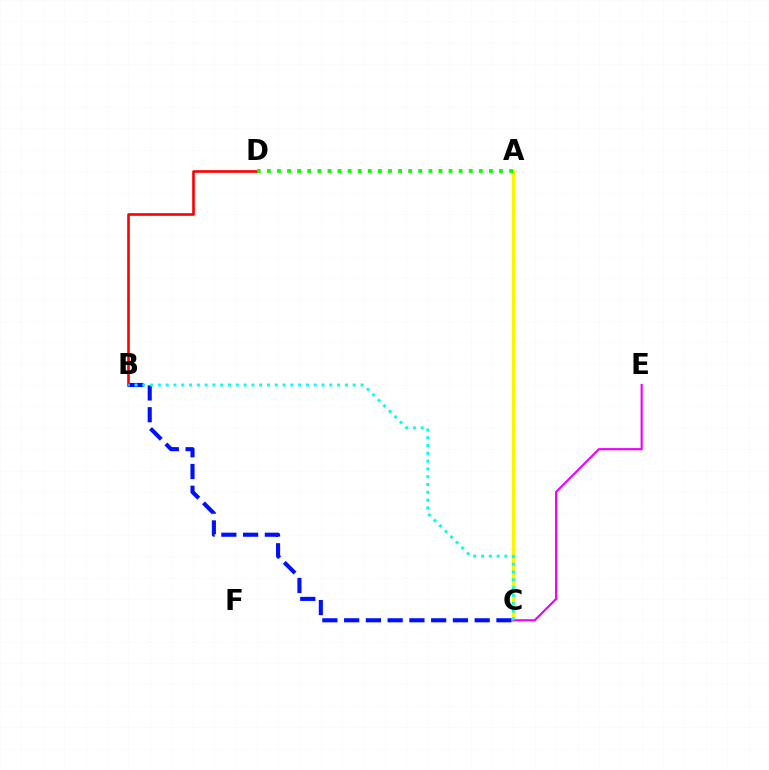{('B', 'D'): [{'color': '#ff0000', 'line_style': 'solid', 'thickness': 1.89}], ('A', 'C'): [{'color': '#fcf500', 'line_style': 'solid', 'thickness': 2.45}], ('C', 'E'): [{'color': '#ee00ff', 'line_style': 'solid', 'thickness': 1.54}], ('A', 'D'): [{'color': '#08ff00', 'line_style': 'dotted', 'thickness': 2.74}], ('B', 'C'): [{'color': '#0010ff', 'line_style': 'dashed', 'thickness': 2.96}, {'color': '#00fff6', 'line_style': 'dotted', 'thickness': 2.12}]}